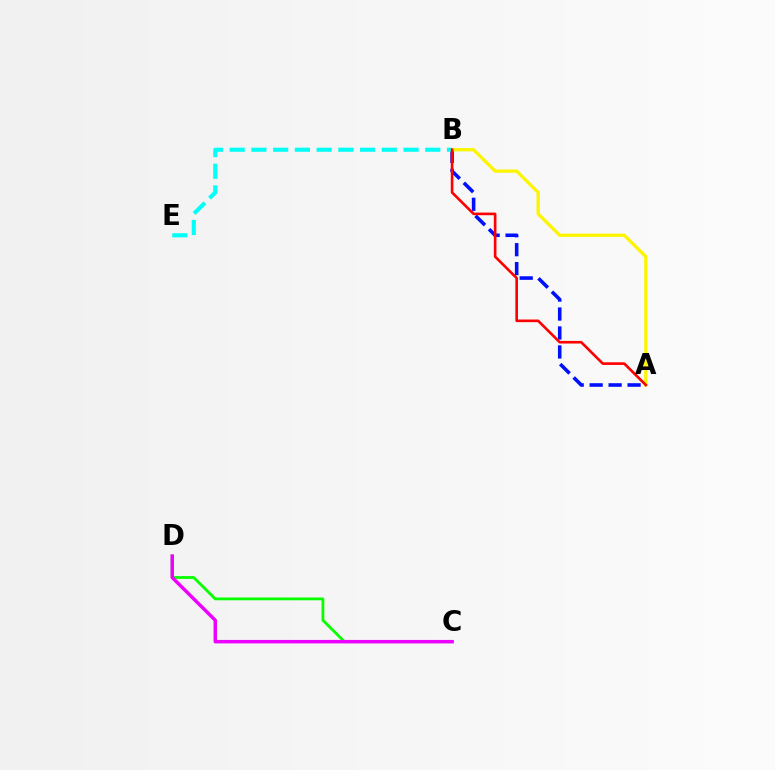{('C', 'D'): [{'color': '#08ff00', 'line_style': 'solid', 'thickness': 2.02}, {'color': '#ee00ff', 'line_style': 'solid', 'thickness': 2.49}], ('A', 'B'): [{'color': '#0010ff', 'line_style': 'dashed', 'thickness': 2.58}, {'color': '#fcf500', 'line_style': 'solid', 'thickness': 2.37}, {'color': '#ff0000', 'line_style': 'solid', 'thickness': 1.89}], ('B', 'E'): [{'color': '#00fff6', 'line_style': 'dashed', 'thickness': 2.95}]}